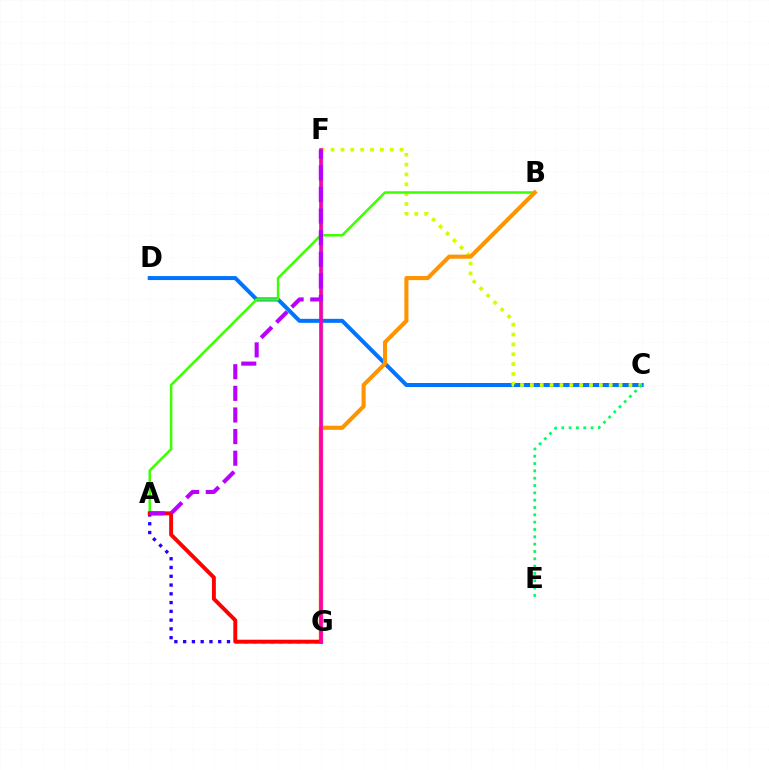{('F', 'G'): [{'color': '#00fff6', 'line_style': 'solid', 'thickness': 2.51}, {'color': '#ff00ac', 'line_style': 'solid', 'thickness': 2.61}], ('C', 'D'): [{'color': '#0074ff', 'line_style': 'solid', 'thickness': 2.88}], ('C', 'F'): [{'color': '#d1ff00', 'line_style': 'dotted', 'thickness': 2.68}], ('A', 'G'): [{'color': '#2500ff', 'line_style': 'dotted', 'thickness': 2.38}, {'color': '#ff0000', 'line_style': 'solid', 'thickness': 2.81}], ('A', 'B'): [{'color': '#3dff00', 'line_style': 'solid', 'thickness': 1.79}], ('B', 'G'): [{'color': '#ff9400', 'line_style': 'solid', 'thickness': 2.94}], ('C', 'E'): [{'color': '#00ff5c', 'line_style': 'dotted', 'thickness': 1.99}], ('A', 'F'): [{'color': '#b900ff', 'line_style': 'dashed', 'thickness': 2.94}]}